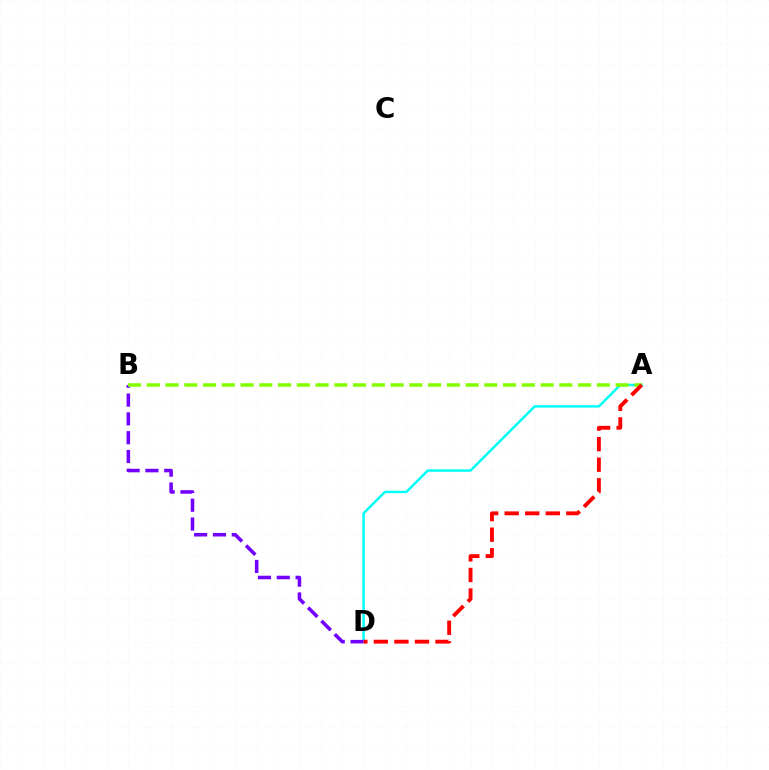{('A', 'D'): [{'color': '#00fff6', 'line_style': 'solid', 'thickness': 1.77}, {'color': '#ff0000', 'line_style': 'dashed', 'thickness': 2.79}], ('B', 'D'): [{'color': '#7200ff', 'line_style': 'dashed', 'thickness': 2.56}], ('A', 'B'): [{'color': '#84ff00', 'line_style': 'dashed', 'thickness': 2.55}]}